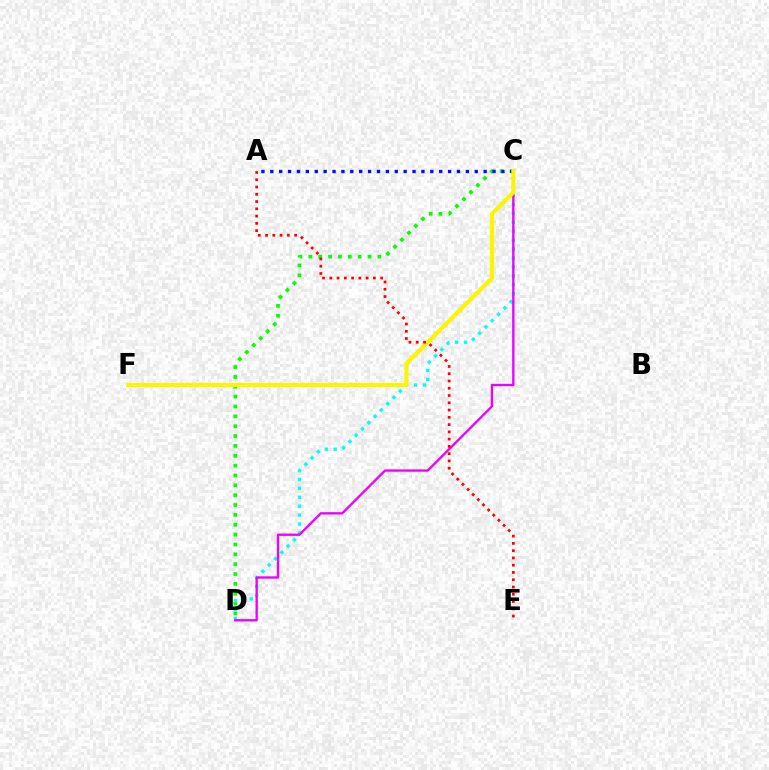{('C', 'D'): [{'color': '#08ff00', 'line_style': 'dotted', 'thickness': 2.68}, {'color': '#00fff6', 'line_style': 'dotted', 'thickness': 2.42}, {'color': '#ee00ff', 'line_style': 'solid', 'thickness': 1.69}], ('A', 'C'): [{'color': '#0010ff', 'line_style': 'dotted', 'thickness': 2.42}], ('C', 'F'): [{'color': '#fcf500', 'line_style': 'solid', 'thickness': 2.95}], ('A', 'E'): [{'color': '#ff0000', 'line_style': 'dotted', 'thickness': 1.97}]}